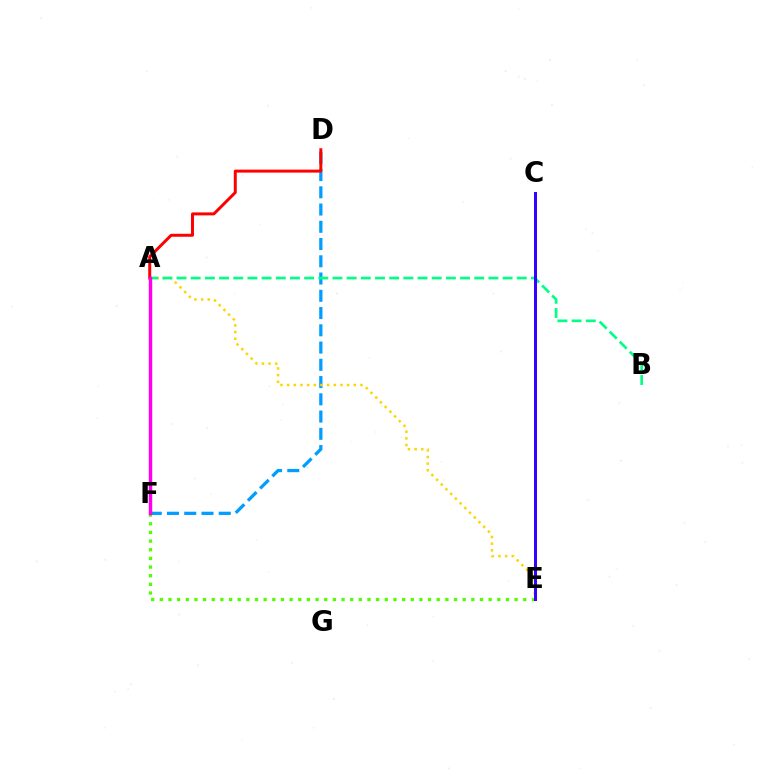{('E', 'F'): [{'color': '#4fff00', 'line_style': 'dotted', 'thickness': 2.35}], ('D', 'F'): [{'color': '#009eff', 'line_style': 'dashed', 'thickness': 2.34}], ('A', 'E'): [{'color': '#ffd500', 'line_style': 'dotted', 'thickness': 1.81}], ('A', 'B'): [{'color': '#00ff86', 'line_style': 'dashed', 'thickness': 1.93}], ('C', 'E'): [{'color': '#3700ff', 'line_style': 'solid', 'thickness': 2.16}], ('A', 'D'): [{'color': '#ff0000', 'line_style': 'solid', 'thickness': 2.14}], ('A', 'F'): [{'color': '#ff00ed', 'line_style': 'solid', 'thickness': 2.47}]}